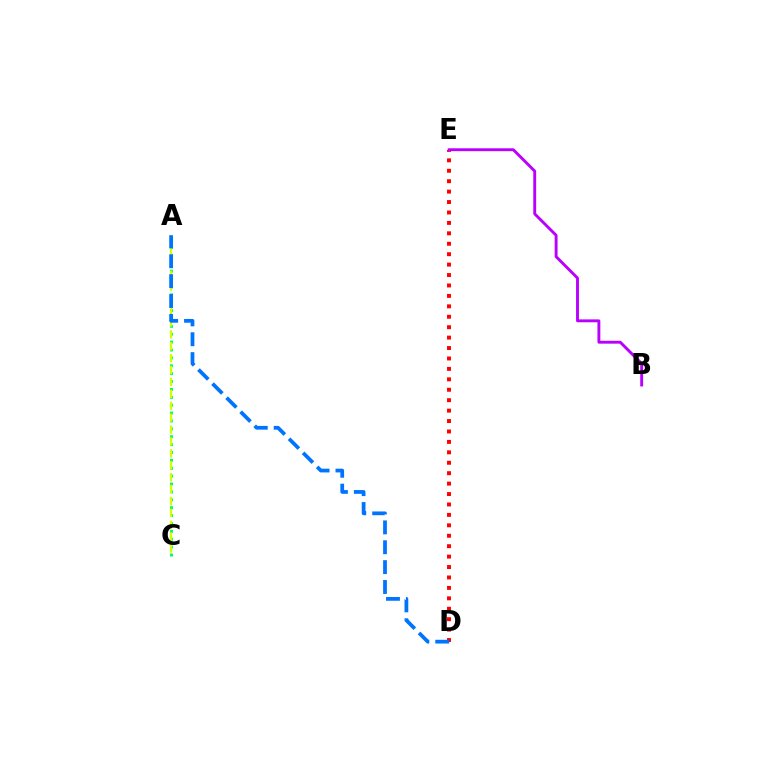{('D', 'E'): [{'color': '#ff0000', 'line_style': 'dotted', 'thickness': 2.83}], ('A', 'C'): [{'color': '#00ff5c', 'line_style': 'dotted', 'thickness': 2.14}, {'color': '#d1ff00', 'line_style': 'dashed', 'thickness': 1.62}], ('B', 'E'): [{'color': '#b900ff', 'line_style': 'solid', 'thickness': 2.08}], ('A', 'D'): [{'color': '#0074ff', 'line_style': 'dashed', 'thickness': 2.7}]}